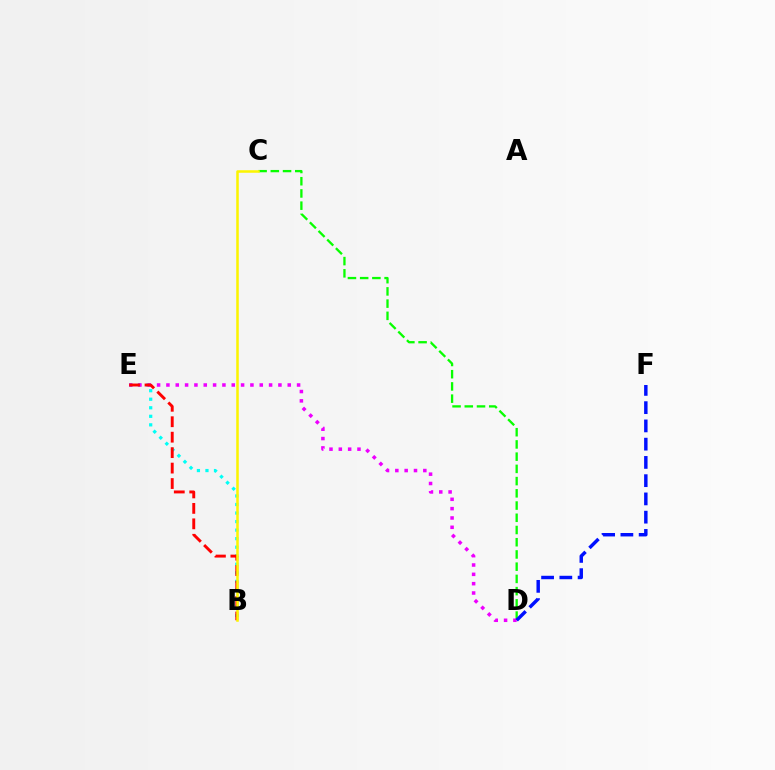{('C', 'D'): [{'color': '#08ff00', 'line_style': 'dashed', 'thickness': 1.66}], ('B', 'E'): [{'color': '#00fff6', 'line_style': 'dotted', 'thickness': 2.32}, {'color': '#ff0000', 'line_style': 'dashed', 'thickness': 2.1}], ('D', 'E'): [{'color': '#ee00ff', 'line_style': 'dotted', 'thickness': 2.54}], ('D', 'F'): [{'color': '#0010ff', 'line_style': 'dashed', 'thickness': 2.48}], ('B', 'C'): [{'color': '#fcf500', 'line_style': 'solid', 'thickness': 1.82}]}